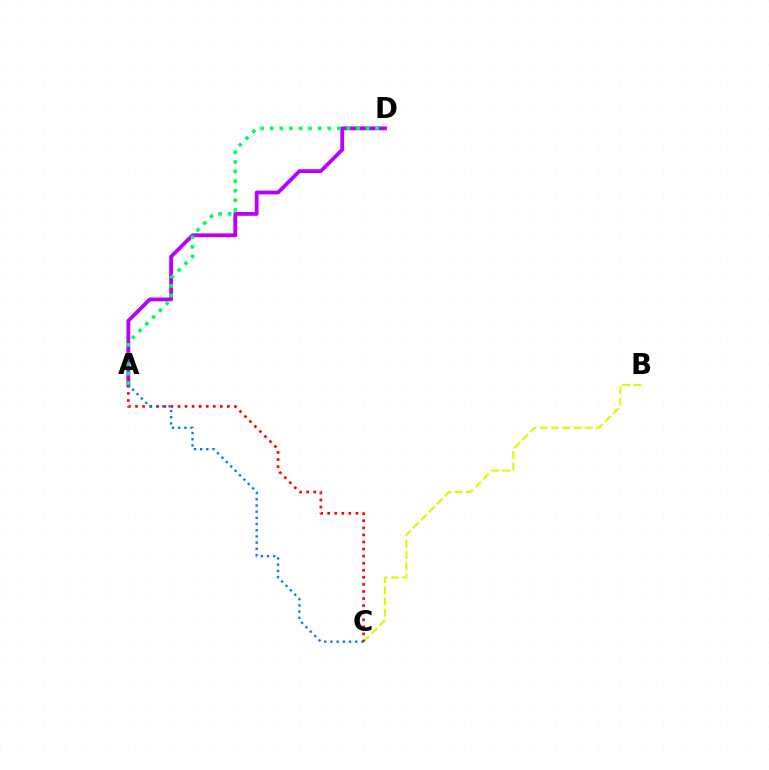{('B', 'C'): [{'color': '#d1ff00', 'line_style': 'dashed', 'thickness': 1.53}], ('A', 'C'): [{'color': '#ff0000', 'line_style': 'dotted', 'thickness': 1.92}, {'color': '#0074ff', 'line_style': 'dotted', 'thickness': 1.68}], ('A', 'D'): [{'color': '#b900ff', 'line_style': 'solid', 'thickness': 2.75}, {'color': '#00ff5c', 'line_style': 'dotted', 'thickness': 2.6}]}